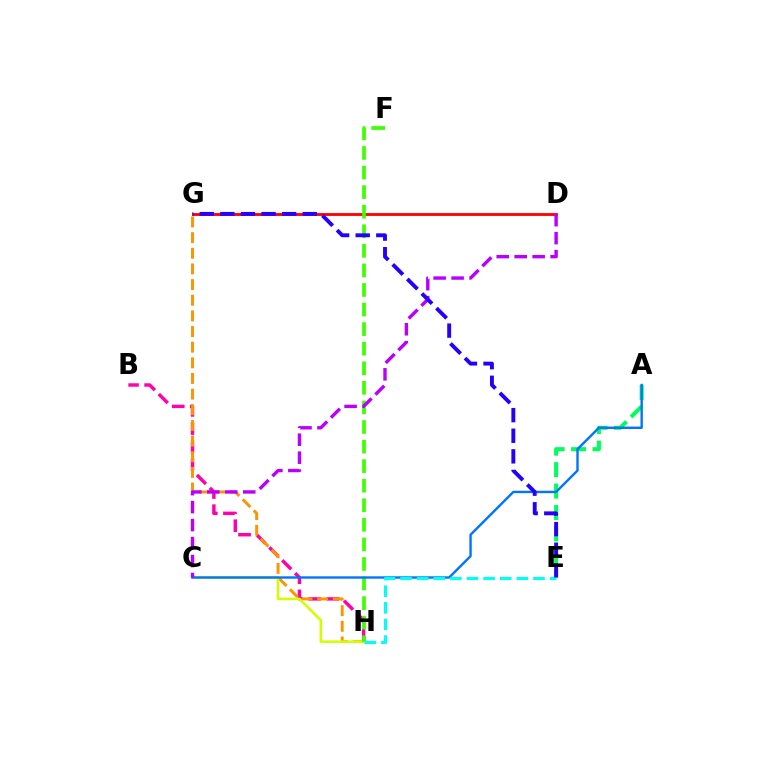{('B', 'H'): [{'color': '#ff00ac', 'line_style': 'dashed', 'thickness': 2.47}], ('G', 'H'): [{'color': '#ff9400', 'line_style': 'dashed', 'thickness': 2.13}], ('C', 'H'): [{'color': '#d1ff00', 'line_style': 'solid', 'thickness': 1.84}], ('D', 'G'): [{'color': '#ff0000', 'line_style': 'solid', 'thickness': 2.03}], ('A', 'E'): [{'color': '#00ff5c', 'line_style': 'dashed', 'thickness': 2.91}], ('F', 'H'): [{'color': '#3dff00', 'line_style': 'dashed', 'thickness': 2.66}], ('A', 'C'): [{'color': '#0074ff', 'line_style': 'solid', 'thickness': 1.72}], ('C', 'D'): [{'color': '#b900ff', 'line_style': 'dashed', 'thickness': 2.44}], ('E', 'H'): [{'color': '#00fff6', 'line_style': 'dashed', 'thickness': 2.26}], ('E', 'G'): [{'color': '#2500ff', 'line_style': 'dashed', 'thickness': 2.8}]}